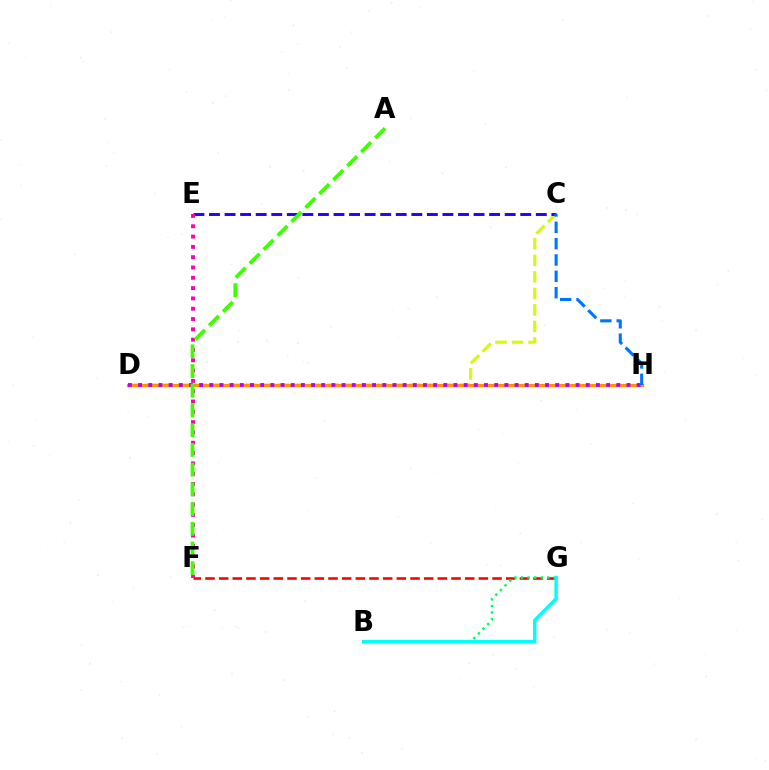{('C', 'D'): [{'color': '#d1ff00', 'line_style': 'dashed', 'thickness': 2.24}], ('D', 'H'): [{'color': '#ff9400', 'line_style': 'solid', 'thickness': 2.35}, {'color': '#b900ff', 'line_style': 'dotted', 'thickness': 2.76}], ('F', 'G'): [{'color': '#ff0000', 'line_style': 'dashed', 'thickness': 1.86}], ('C', 'E'): [{'color': '#2500ff', 'line_style': 'dashed', 'thickness': 2.11}], ('E', 'F'): [{'color': '#ff00ac', 'line_style': 'dotted', 'thickness': 2.8}], ('C', 'H'): [{'color': '#0074ff', 'line_style': 'dashed', 'thickness': 2.22}], ('B', 'G'): [{'color': '#00ff5c', 'line_style': 'dotted', 'thickness': 1.78}, {'color': '#00fff6', 'line_style': 'solid', 'thickness': 2.49}], ('A', 'F'): [{'color': '#3dff00', 'line_style': 'dashed', 'thickness': 2.68}]}